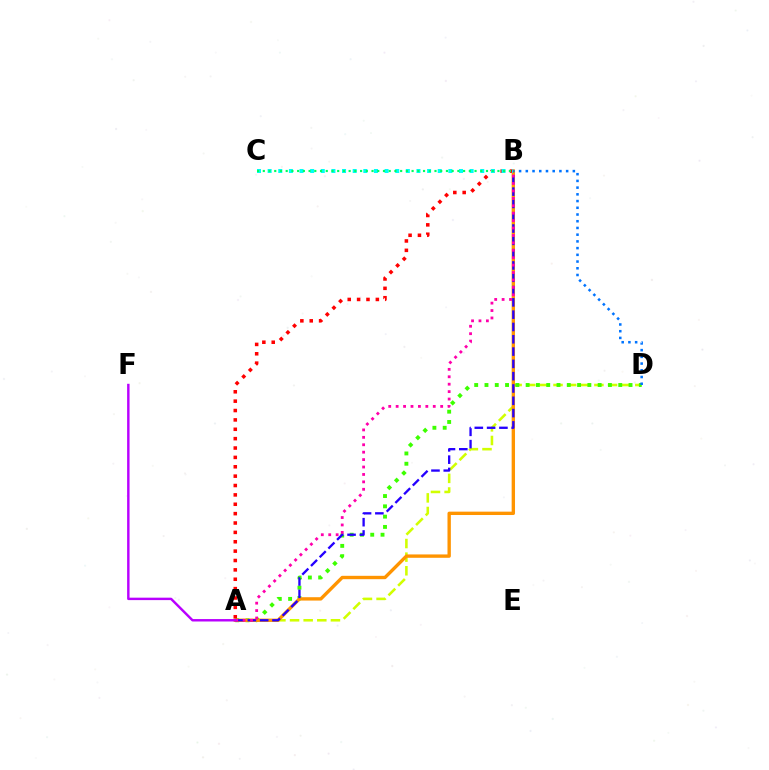{('A', 'D'): [{'color': '#d1ff00', 'line_style': 'dashed', 'thickness': 1.85}, {'color': '#3dff00', 'line_style': 'dotted', 'thickness': 2.8}], ('A', 'B'): [{'color': '#ff9400', 'line_style': 'solid', 'thickness': 2.42}, {'color': '#ff0000', 'line_style': 'dotted', 'thickness': 2.55}, {'color': '#2500ff', 'line_style': 'dashed', 'thickness': 1.67}, {'color': '#ff00ac', 'line_style': 'dotted', 'thickness': 2.02}], ('B', 'C'): [{'color': '#00fff6', 'line_style': 'dotted', 'thickness': 2.89}, {'color': '#00ff5c', 'line_style': 'dotted', 'thickness': 1.55}], ('B', 'D'): [{'color': '#0074ff', 'line_style': 'dotted', 'thickness': 1.83}], ('A', 'F'): [{'color': '#b900ff', 'line_style': 'solid', 'thickness': 1.75}]}